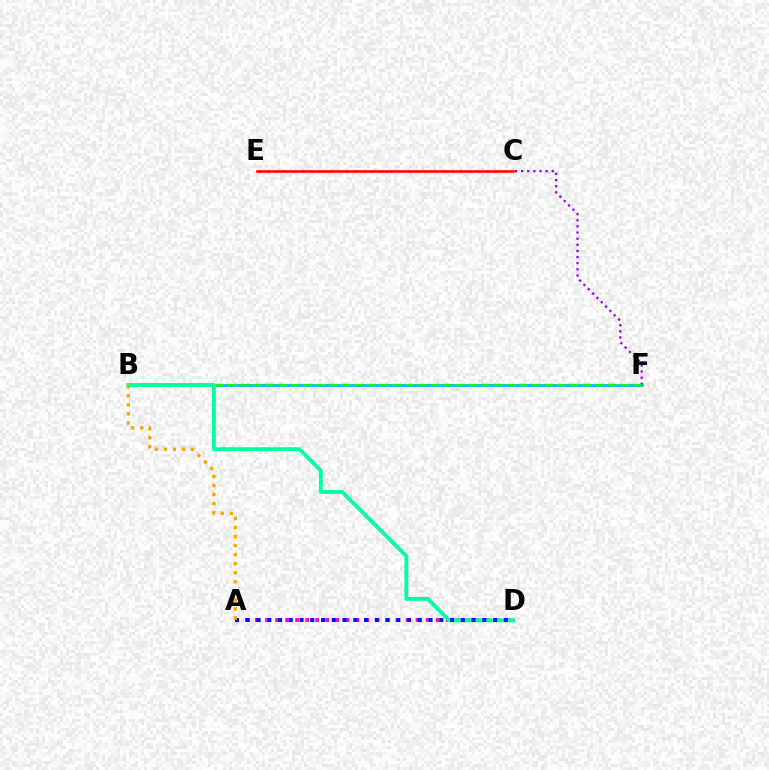{('A', 'D'): [{'color': '#ff00bd', 'line_style': 'dotted', 'thickness': 2.73}, {'color': '#0010ff', 'line_style': 'dotted', 'thickness': 2.92}], ('C', 'F'): [{'color': '#9b00ff', 'line_style': 'dotted', 'thickness': 1.67}], ('B', 'F'): [{'color': '#00b5ff', 'line_style': 'solid', 'thickness': 1.93}, {'color': '#08ff00', 'line_style': 'dashed', 'thickness': 1.72}], ('B', 'D'): [{'color': '#00ff9d', 'line_style': 'solid', 'thickness': 2.77}], ('C', 'E'): [{'color': '#b3ff00', 'line_style': 'dotted', 'thickness': 2.39}, {'color': '#ff0000', 'line_style': 'solid', 'thickness': 1.83}], ('A', 'B'): [{'color': '#ffa500', 'line_style': 'dotted', 'thickness': 2.46}]}